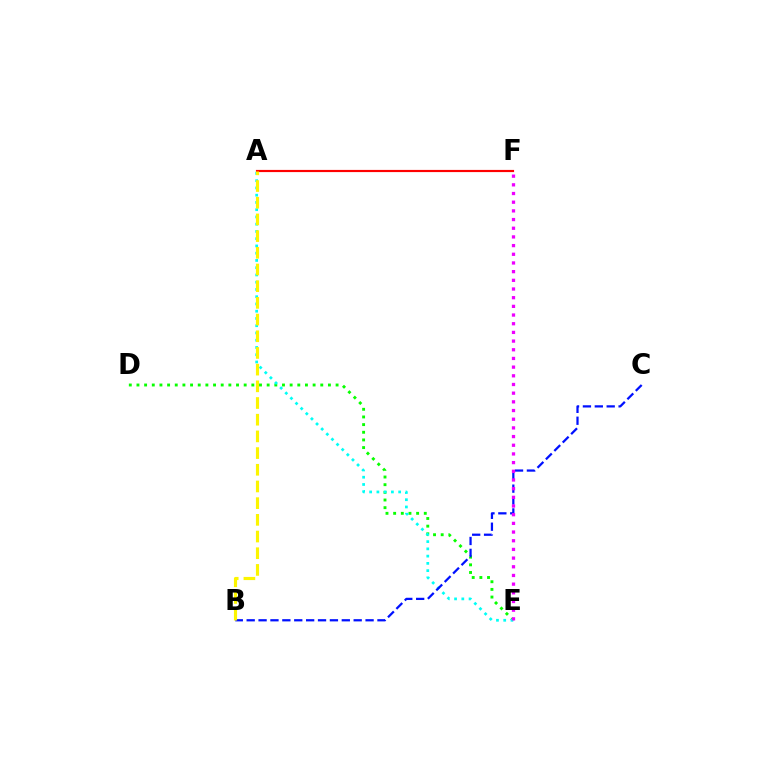{('D', 'E'): [{'color': '#08ff00', 'line_style': 'dotted', 'thickness': 2.08}], ('A', 'F'): [{'color': '#ff0000', 'line_style': 'solid', 'thickness': 1.57}], ('A', 'E'): [{'color': '#00fff6', 'line_style': 'dotted', 'thickness': 1.97}], ('B', 'C'): [{'color': '#0010ff', 'line_style': 'dashed', 'thickness': 1.62}], ('A', 'B'): [{'color': '#fcf500', 'line_style': 'dashed', 'thickness': 2.27}], ('E', 'F'): [{'color': '#ee00ff', 'line_style': 'dotted', 'thickness': 2.36}]}